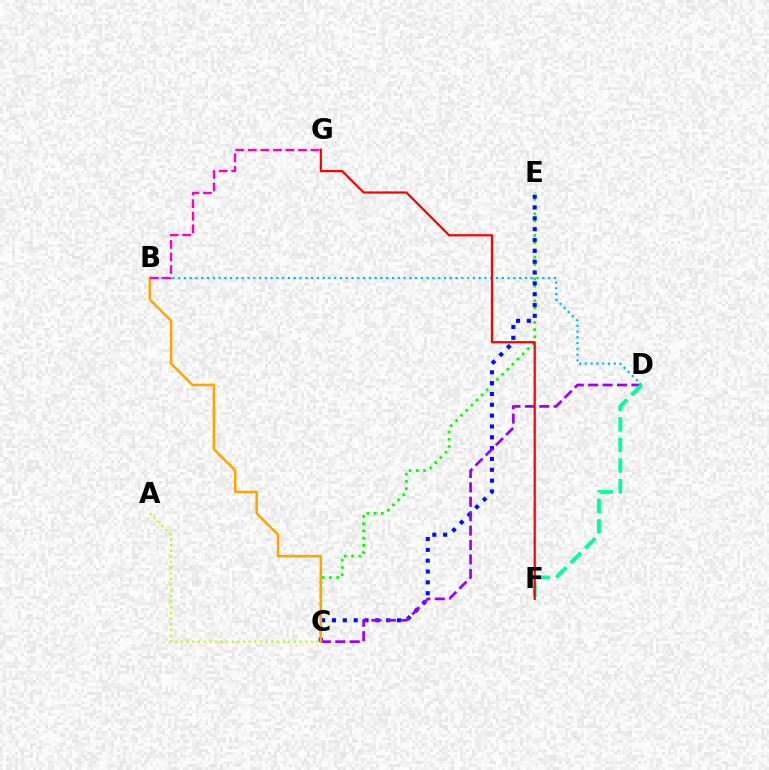{('C', 'E'): [{'color': '#08ff00', 'line_style': 'dotted', 'thickness': 1.97}, {'color': '#0010ff', 'line_style': 'dotted', 'thickness': 2.94}], ('A', 'C'): [{'color': '#b3ff00', 'line_style': 'dotted', 'thickness': 1.54}], ('C', 'D'): [{'color': '#9b00ff', 'line_style': 'dashed', 'thickness': 1.96}], ('B', 'D'): [{'color': '#00b5ff', 'line_style': 'dotted', 'thickness': 1.57}], ('D', 'F'): [{'color': '#00ff9d', 'line_style': 'dashed', 'thickness': 2.79}], ('B', 'C'): [{'color': '#ffa500', 'line_style': 'solid', 'thickness': 1.81}], ('F', 'G'): [{'color': '#ff0000', 'line_style': 'solid', 'thickness': 1.6}], ('B', 'G'): [{'color': '#ff00bd', 'line_style': 'dashed', 'thickness': 1.71}]}